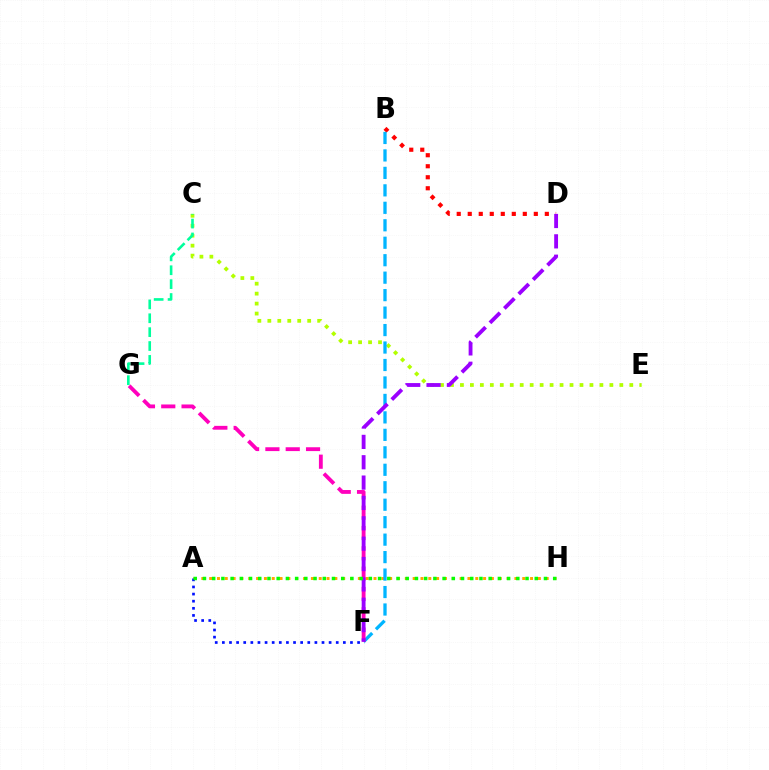{('A', 'H'): [{'color': '#ffa500', 'line_style': 'dotted', 'thickness': 2.13}, {'color': '#08ff00', 'line_style': 'dotted', 'thickness': 2.5}], ('C', 'E'): [{'color': '#b3ff00', 'line_style': 'dotted', 'thickness': 2.71}], ('B', 'D'): [{'color': '#ff0000', 'line_style': 'dotted', 'thickness': 2.99}], ('B', 'F'): [{'color': '#00b5ff', 'line_style': 'dashed', 'thickness': 2.37}], ('F', 'G'): [{'color': '#ff00bd', 'line_style': 'dashed', 'thickness': 2.76}], ('D', 'F'): [{'color': '#9b00ff', 'line_style': 'dashed', 'thickness': 2.77}], ('C', 'G'): [{'color': '#00ff9d', 'line_style': 'dashed', 'thickness': 1.89}], ('A', 'F'): [{'color': '#0010ff', 'line_style': 'dotted', 'thickness': 1.93}]}